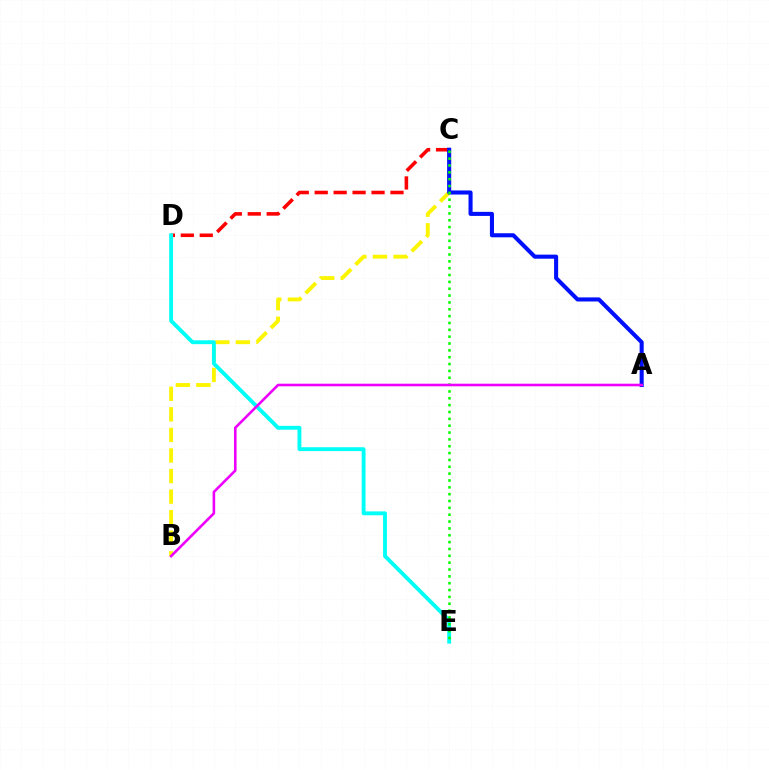{('B', 'C'): [{'color': '#fcf500', 'line_style': 'dashed', 'thickness': 2.79}], ('C', 'D'): [{'color': '#ff0000', 'line_style': 'dashed', 'thickness': 2.57}], ('A', 'C'): [{'color': '#0010ff', 'line_style': 'solid', 'thickness': 2.93}], ('D', 'E'): [{'color': '#00fff6', 'line_style': 'solid', 'thickness': 2.79}], ('C', 'E'): [{'color': '#08ff00', 'line_style': 'dotted', 'thickness': 1.86}], ('A', 'B'): [{'color': '#ee00ff', 'line_style': 'solid', 'thickness': 1.86}]}